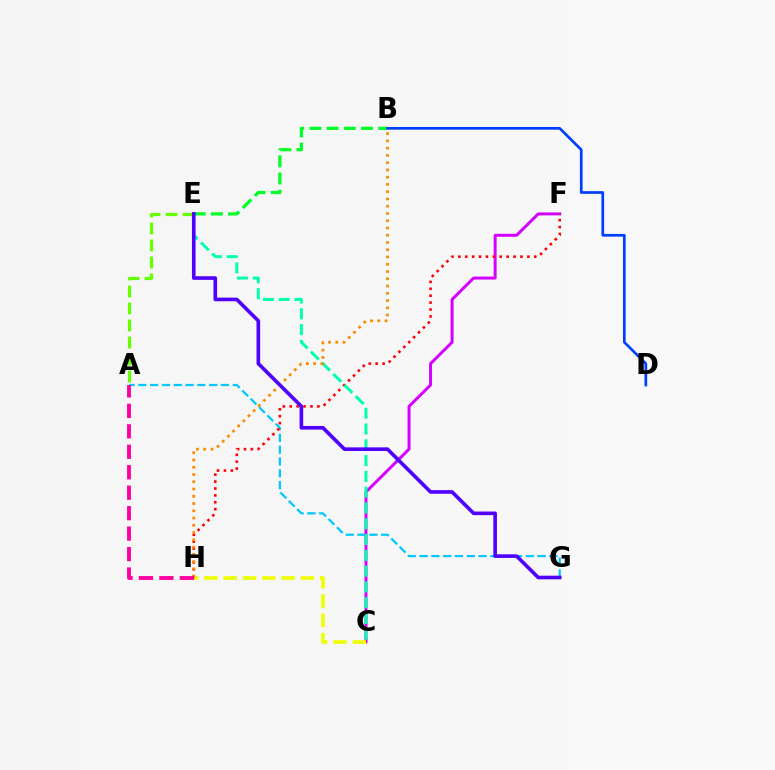{('A', 'G'): [{'color': '#00c7ff', 'line_style': 'dashed', 'thickness': 1.6}], ('A', 'E'): [{'color': '#66ff00', 'line_style': 'dashed', 'thickness': 2.31}], ('C', 'F'): [{'color': '#d600ff', 'line_style': 'solid', 'thickness': 2.14}], ('C', 'H'): [{'color': '#eeff00', 'line_style': 'dashed', 'thickness': 2.62}], ('F', 'H'): [{'color': '#ff0000', 'line_style': 'dotted', 'thickness': 1.88}], ('C', 'E'): [{'color': '#00ffaf', 'line_style': 'dashed', 'thickness': 2.14}], ('B', 'H'): [{'color': '#ff8800', 'line_style': 'dotted', 'thickness': 1.97}], ('B', 'E'): [{'color': '#00ff27', 'line_style': 'dashed', 'thickness': 2.33}], ('A', 'H'): [{'color': '#ff00a0', 'line_style': 'dashed', 'thickness': 2.78}], ('E', 'G'): [{'color': '#4f00ff', 'line_style': 'solid', 'thickness': 2.61}], ('B', 'D'): [{'color': '#003fff', 'line_style': 'solid', 'thickness': 1.95}]}